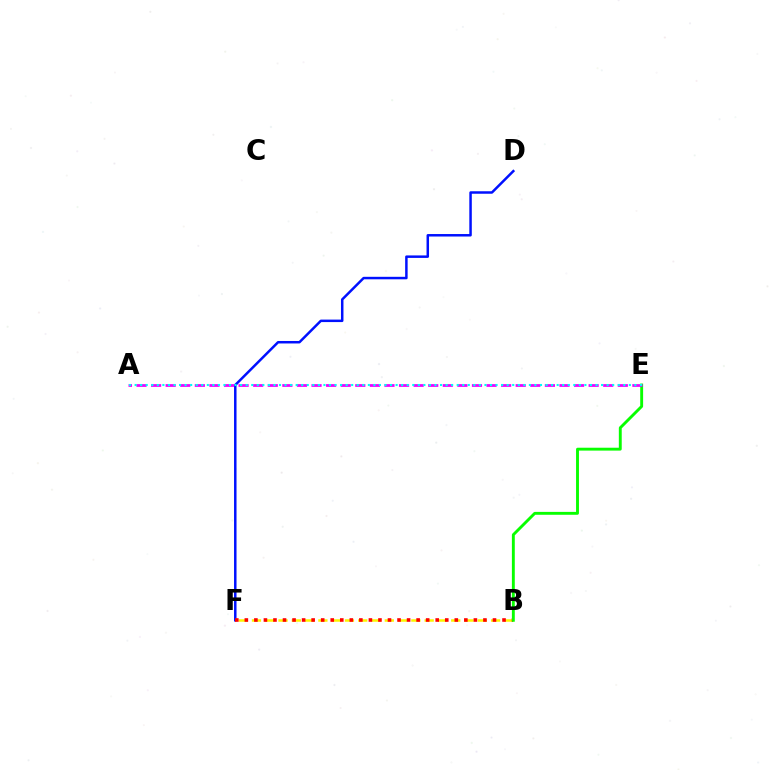{('B', 'F'): [{'color': '#fcf500', 'line_style': 'dashed', 'thickness': 1.8}, {'color': '#ff0000', 'line_style': 'dotted', 'thickness': 2.59}], ('D', 'F'): [{'color': '#0010ff', 'line_style': 'solid', 'thickness': 1.79}], ('B', 'E'): [{'color': '#08ff00', 'line_style': 'solid', 'thickness': 2.08}], ('A', 'E'): [{'color': '#ee00ff', 'line_style': 'dashed', 'thickness': 1.98}, {'color': '#00fff6', 'line_style': 'dotted', 'thickness': 1.51}]}